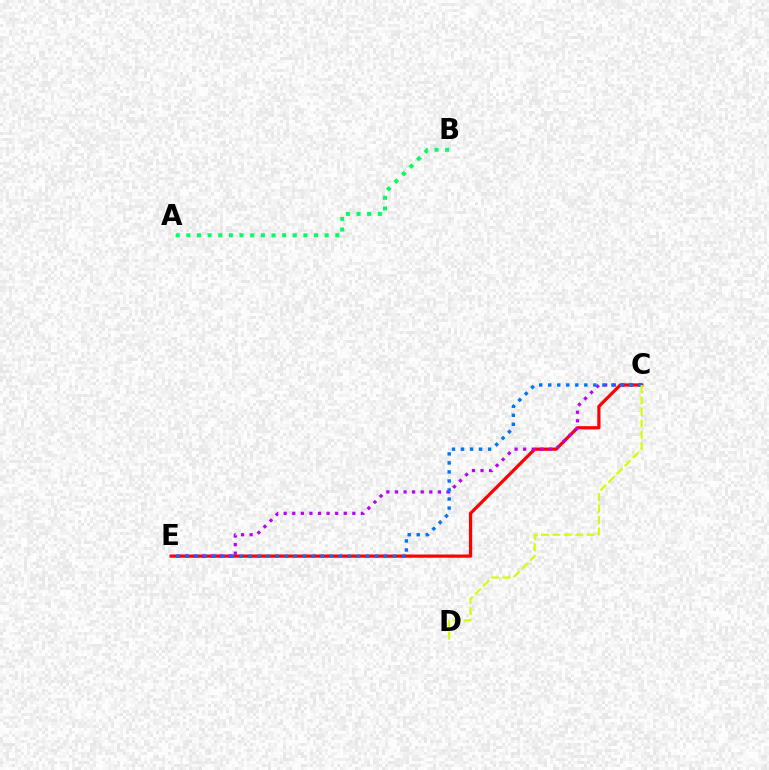{('C', 'E'): [{'color': '#ff0000', 'line_style': 'solid', 'thickness': 2.32}, {'color': '#b900ff', 'line_style': 'dotted', 'thickness': 2.33}, {'color': '#0074ff', 'line_style': 'dotted', 'thickness': 2.45}], ('A', 'B'): [{'color': '#00ff5c', 'line_style': 'dotted', 'thickness': 2.89}], ('C', 'D'): [{'color': '#d1ff00', 'line_style': 'dashed', 'thickness': 1.55}]}